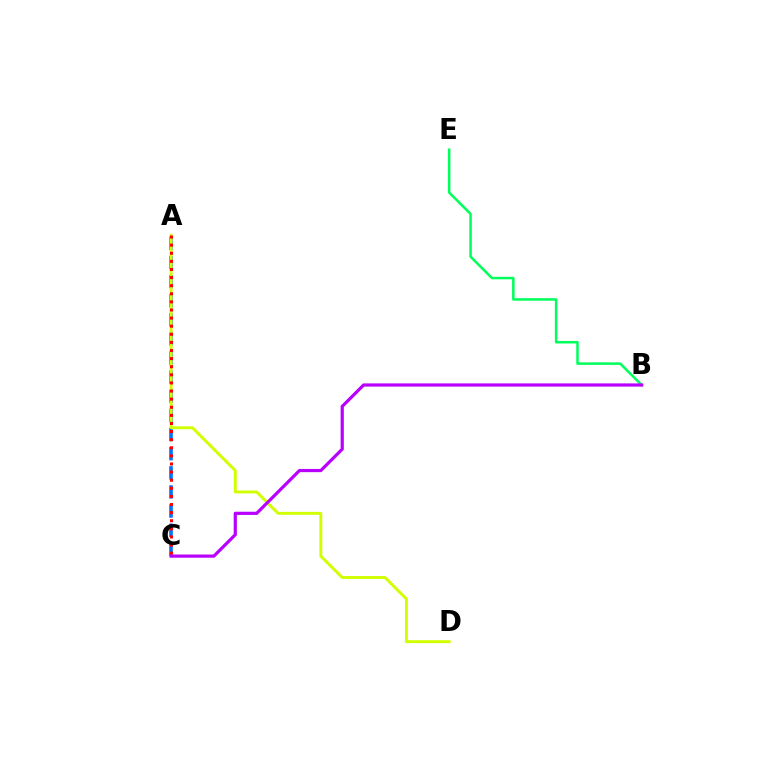{('B', 'E'): [{'color': '#00ff5c', 'line_style': 'solid', 'thickness': 1.81}], ('A', 'C'): [{'color': '#0074ff', 'line_style': 'dashed', 'thickness': 2.6}, {'color': '#ff0000', 'line_style': 'dotted', 'thickness': 2.2}], ('A', 'D'): [{'color': '#d1ff00', 'line_style': 'solid', 'thickness': 2.11}], ('B', 'C'): [{'color': '#b900ff', 'line_style': 'solid', 'thickness': 2.3}]}